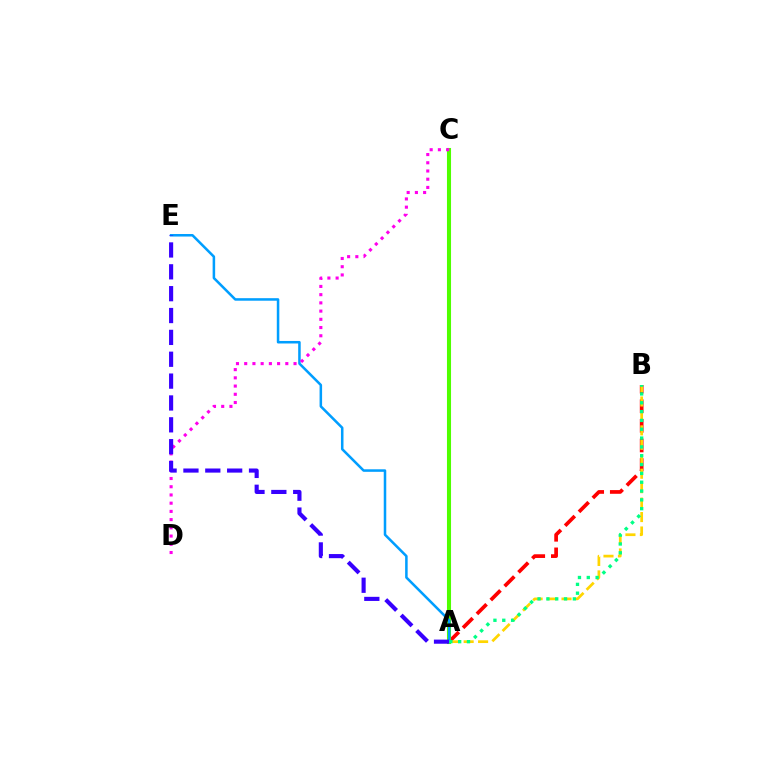{('A', 'B'): [{'color': '#ff0000', 'line_style': 'dashed', 'thickness': 2.66}, {'color': '#ffd500', 'line_style': 'dashed', 'thickness': 1.96}, {'color': '#00ff86', 'line_style': 'dotted', 'thickness': 2.4}], ('A', 'C'): [{'color': '#4fff00', 'line_style': 'solid', 'thickness': 2.93}], ('A', 'E'): [{'color': '#009eff', 'line_style': 'solid', 'thickness': 1.82}, {'color': '#3700ff', 'line_style': 'dashed', 'thickness': 2.97}], ('C', 'D'): [{'color': '#ff00ed', 'line_style': 'dotted', 'thickness': 2.23}]}